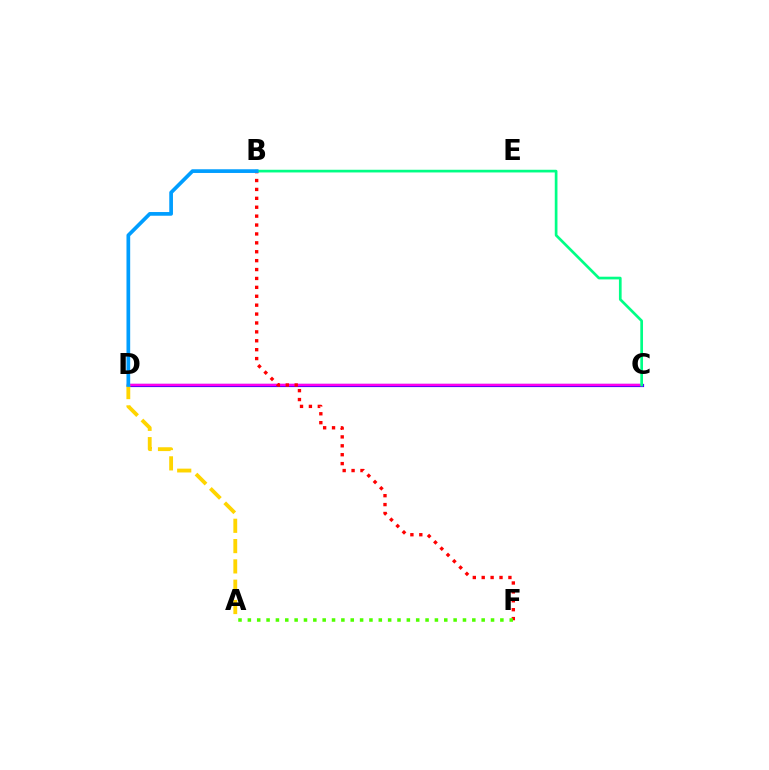{('C', 'D'): [{'color': '#3700ff', 'line_style': 'solid', 'thickness': 2.29}, {'color': '#ff00ed', 'line_style': 'solid', 'thickness': 1.77}], ('A', 'D'): [{'color': '#ffd500', 'line_style': 'dashed', 'thickness': 2.76}], ('B', 'F'): [{'color': '#ff0000', 'line_style': 'dotted', 'thickness': 2.42}], ('B', 'C'): [{'color': '#00ff86', 'line_style': 'solid', 'thickness': 1.94}], ('B', 'D'): [{'color': '#009eff', 'line_style': 'solid', 'thickness': 2.66}], ('A', 'F'): [{'color': '#4fff00', 'line_style': 'dotted', 'thickness': 2.54}]}